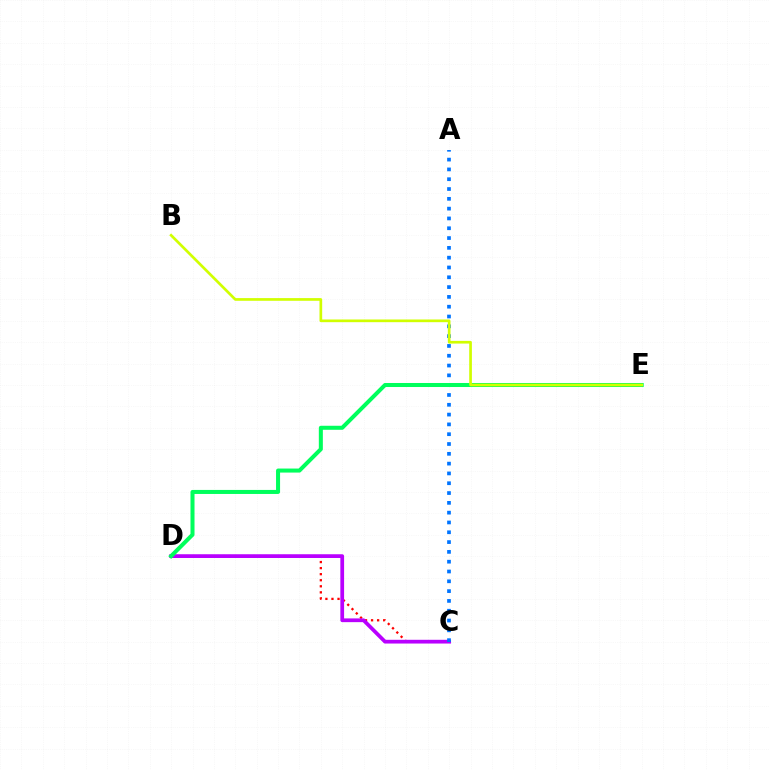{('C', 'D'): [{'color': '#ff0000', 'line_style': 'dotted', 'thickness': 1.65}, {'color': '#b900ff', 'line_style': 'solid', 'thickness': 2.7}], ('A', 'C'): [{'color': '#0074ff', 'line_style': 'dotted', 'thickness': 2.66}], ('D', 'E'): [{'color': '#00ff5c', 'line_style': 'solid', 'thickness': 2.9}], ('B', 'E'): [{'color': '#d1ff00', 'line_style': 'solid', 'thickness': 1.94}]}